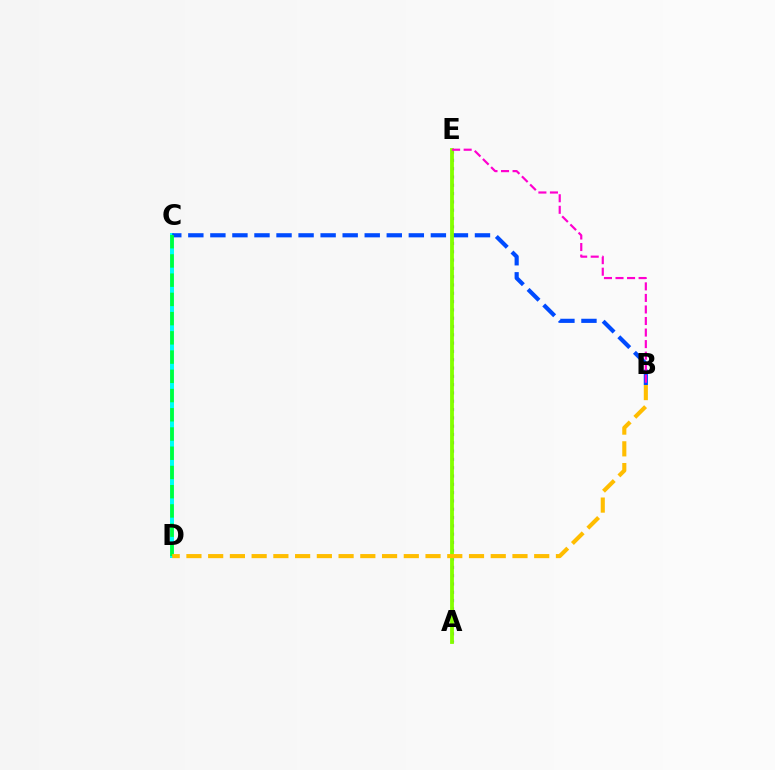{('C', 'D'): [{'color': '#ff0000', 'line_style': 'solid', 'thickness': 2.12}, {'color': '#00fff6', 'line_style': 'solid', 'thickness': 2.87}, {'color': '#00ff39', 'line_style': 'dashed', 'thickness': 2.61}], ('B', 'C'): [{'color': '#004bff', 'line_style': 'dashed', 'thickness': 3.0}], ('A', 'E'): [{'color': '#7200ff', 'line_style': 'dotted', 'thickness': 2.26}, {'color': '#84ff00', 'line_style': 'solid', 'thickness': 2.74}], ('B', 'D'): [{'color': '#ffbd00', 'line_style': 'dashed', 'thickness': 2.95}], ('B', 'E'): [{'color': '#ff00cf', 'line_style': 'dashed', 'thickness': 1.57}]}